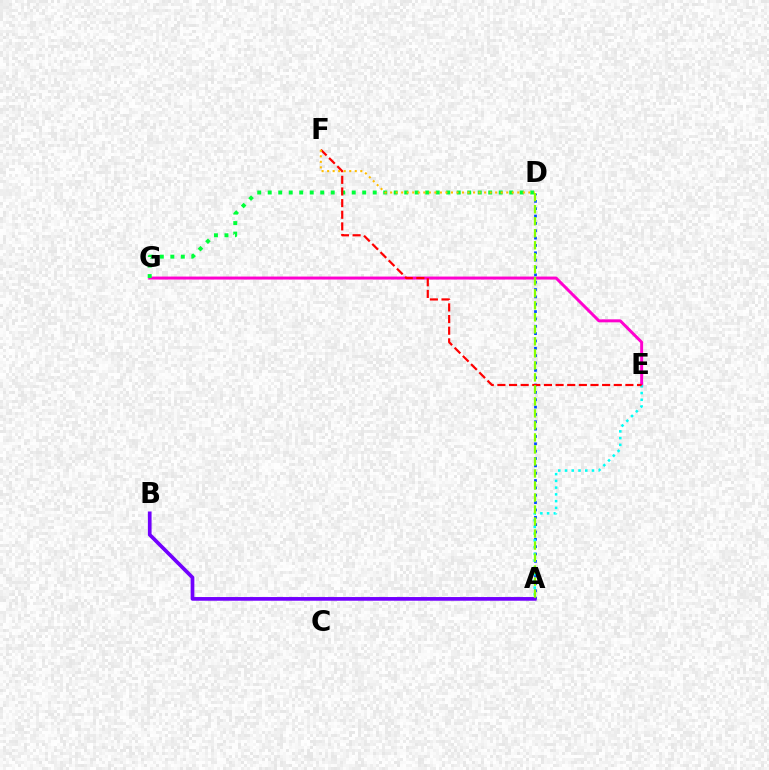{('E', 'G'): [{'color': '#ff00cf', 'line_style': 'solid', 'thickness': 2.14}], ('D', 'G'): [{'color': '#00ff39', 'line_style': 'dotted', 'thickness': 2.85}], ('A', 'D'): [{'color': '#004bff', 'line_style': 'dotted', 'thickness': 2.0}, {'color': '#84ff00', 'line_style': 'dashed', 'thickness': 1.63}], ('A', 'E'): [{'color': '#00fff6', 'line_style': 'dotted', 'thickness': 1.83}], ('A', 'B'): [{'color': '#7200ff', 'line_style': 'solid', 'thickness': 2.66}], ('E', 'F'): [{'color': '#ff0000', 'line_style': 'dashed', 'thickness': 1.58}], ('D', 'F'): [{'color': '#ffbd00', 'line_style': 'dotted', 'thickness': 1.5}]}